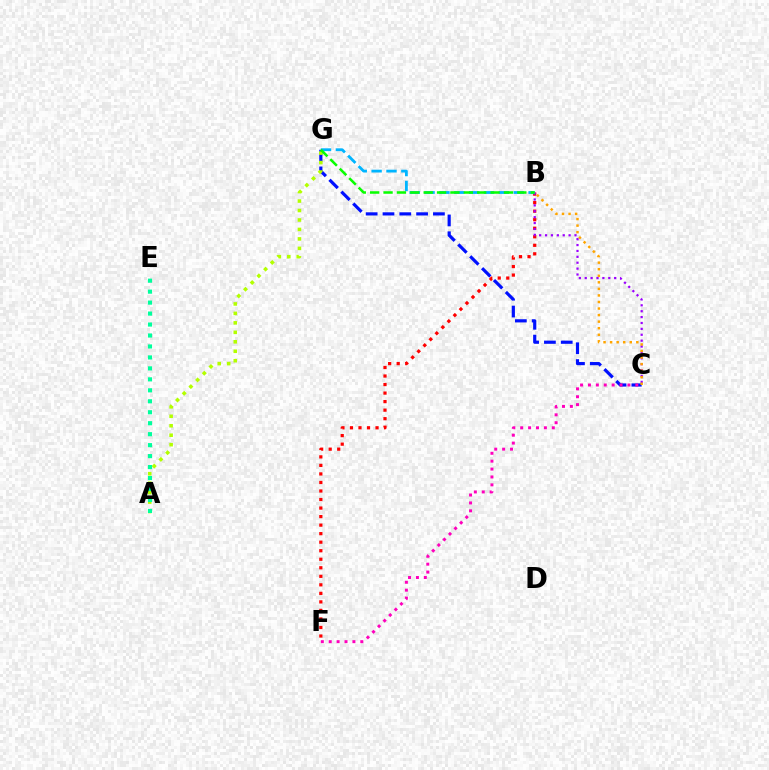{('B', 'F'): [{'color': '#ff0000', 'line_style': 'dotted', 'thickness': 2.32}], ('C', 'G'): [{'color': '#0010ff', 'line_style': 'dashed', 'thickness': 2.28}], ('B', 'C'): [{'color': '#9b00ff', 'line_style': 'dotted', 'thickness': 1.6}, {'color': '#ffa500', 'line_style': 'dotted', 'thickness': 1.78}], ('B', 'G'): [{'color': '#00b5ff', 'line_style': 'dashed', 'thickness': 2.02}, {'color': '#08ff00', 'line_style': 'dashed', 'thickness': 1.82}], ('A', 'G'): [{'color': '#b3ff00', 'line_style': 'dotted', 'thickness': 2.57}], ('A', 'E'): [{'color': '#00ff9d', 'line_style': 'dotted', 'thickness': 2.98}], ('C', 'F'): [{'color': '#ff00bd', 'line_style': 'dotted', 'thickness': 2.14}]}